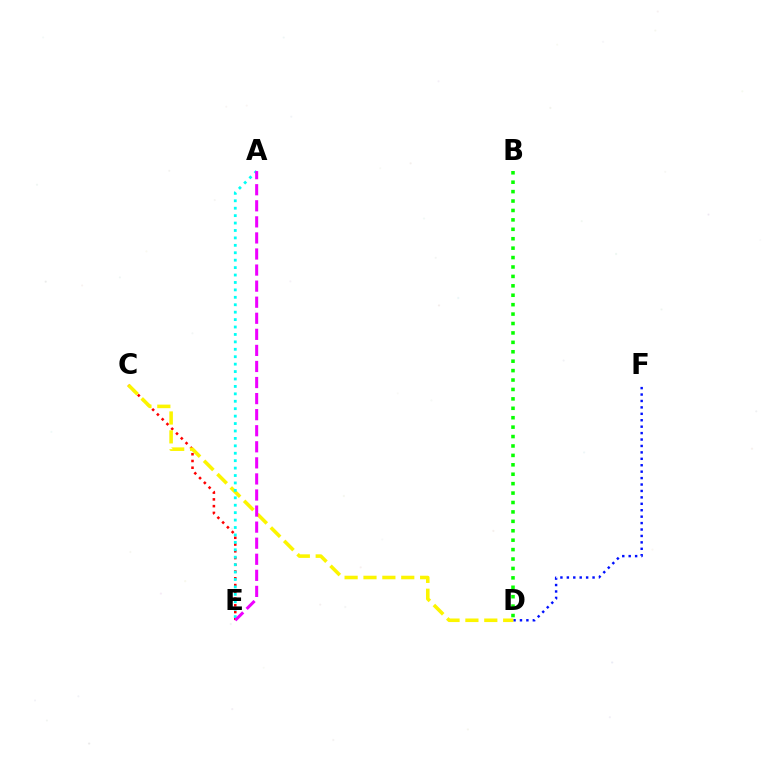{('B', 'D'): [{'color': '#08ff00', 'line_style': 'dotted', 'thickness': 2.56}], ('D', 'F'): [{'color': '#0010ff', 'line_style': 'dotted', 'thickness': 1.75}], ('C', 'E'): [{'color': '#ff0000', 'line_style': 'dotted', 'thickness': 1.83}], ('C', 'D'): [{'color': '#fcf500', 'line_style': 'dashed', 'thickness': 2.57}], ('A', 'E'): [{'color': '#00fff6', 'line_style': 'dotted', 'thickness': 2.02}, {'color': '#ee00ff', 'line_style': 'dashed', 'thickness': 2.18}]}